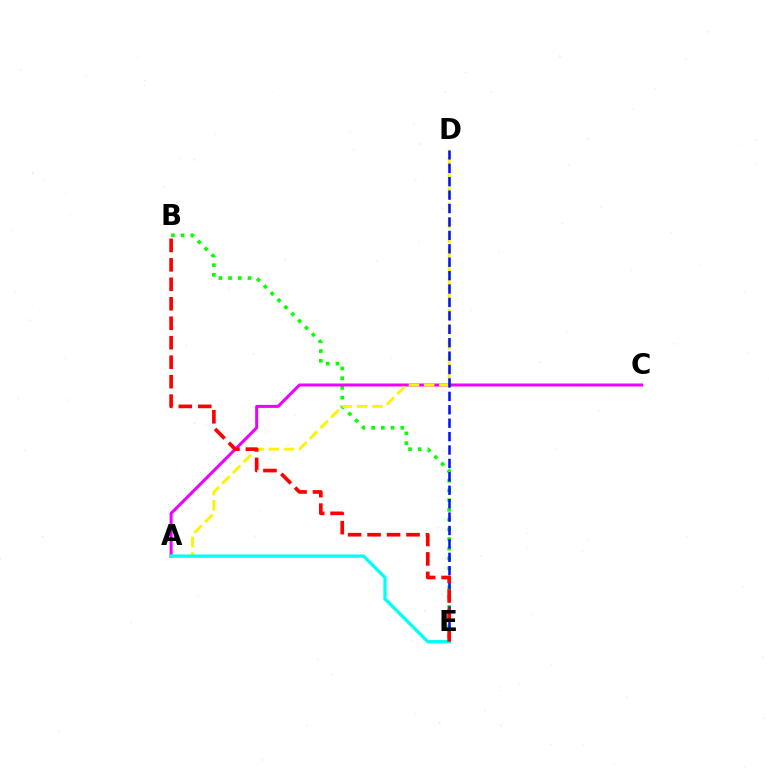{('B', 'E'): [{'color': '#08ff00', 'line_style': 'dotted', 'thickness': 2.64}, {'color': '#ff0000', 'line_style': 'dashed', 'thickness': 2.64}], ('A', 'C'): [{'color': '#ee00ff', 'line_style': 'solid', 'thickness': 2.16}], ('A', 'D'): [{'color': '#fcf500', 'line_style': 'dashed', 'thickness': 2.06}], ('D', 'E'): [{'color': '#0010ff', 'line_style': 'dashed', 'thickness': 1.82}], ('A', 'E'): [{'color': '#00fff6', 'line_style': 'solid', 'thickness': 2.37}]}